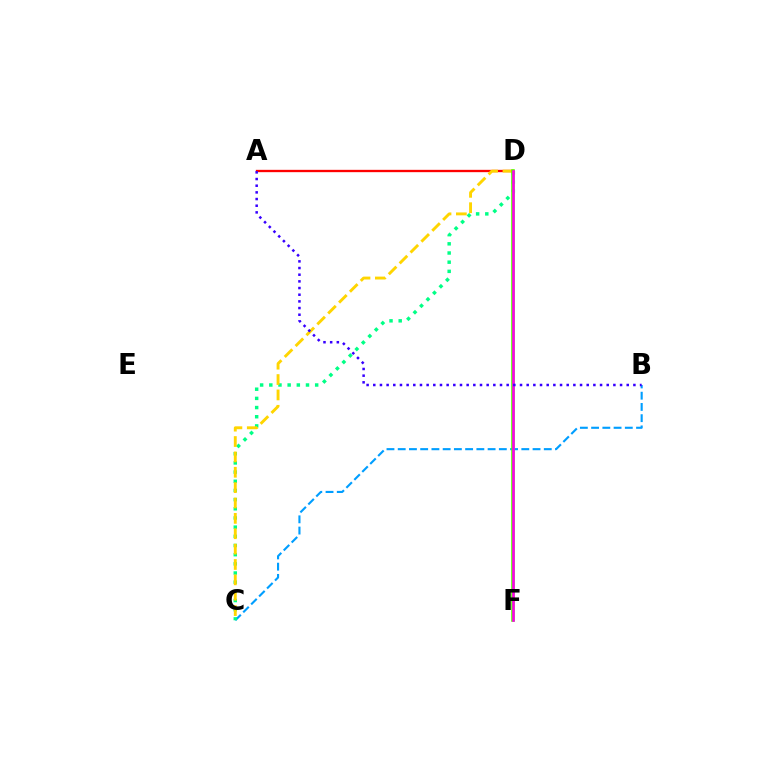{('B', 'C'): [{'color': '#009eff', 'line_style': 'dashed', 'thickness': 1.53}], ('A', 'D'): [{'color': '#ff0000', 'line_style': 'solid', 'thickness': 1.68}], ('C', 'D'): [{'color': '#00ff86', 'line_style': 'dotted', 'thickness': 2.49}, {'color': '#ffd500', 'line_style': 'dashed', 'thickness': 2.09}], ('D', 'F'): [{'color': '#4fff00', 'line_style': 'solid', 'thickness': 2.57}, {'color': '#ff00ed', 'line_style': 'solid', 'thickness': 1.86}], ('A', 'B'): [{'color': '#3700ff', 'line_style': 'dotted', 'thickness': 1.81}]}